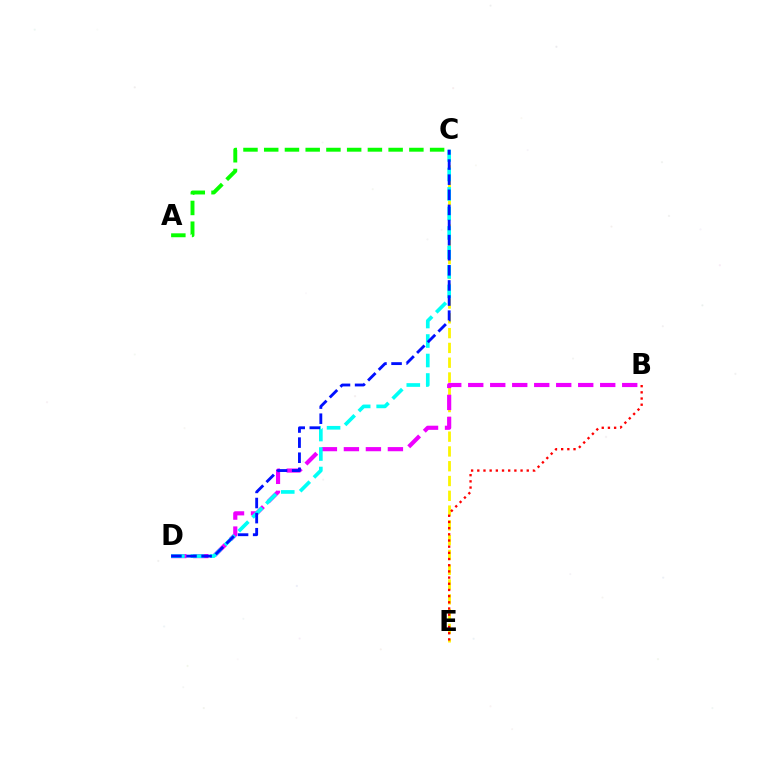{('C', 'E'): [{'color': '#fcf500', 'line_style': 'dashed', 'thickness': 2.01}], ('B', 'D'): [{'color': '#ee00ff', 'line_style': 'dashed', 'thickness': 2.99}], ('C', 'D'): [{'color': '#00fff6', 'line_style': 'dashed', 'thickness': 2.65}, {'color': '#0010ff', 'line_style': 'dashed', 'thickness': 2.05}], ('A', 'C'): [{'color': '#08ff00', 'line_style': 'dashed', 'thickness': 2.82}], ('B', 'E'): [{'color': '#ff0000', 'line_style': 'dotted', 'thickness': 1.68}]}